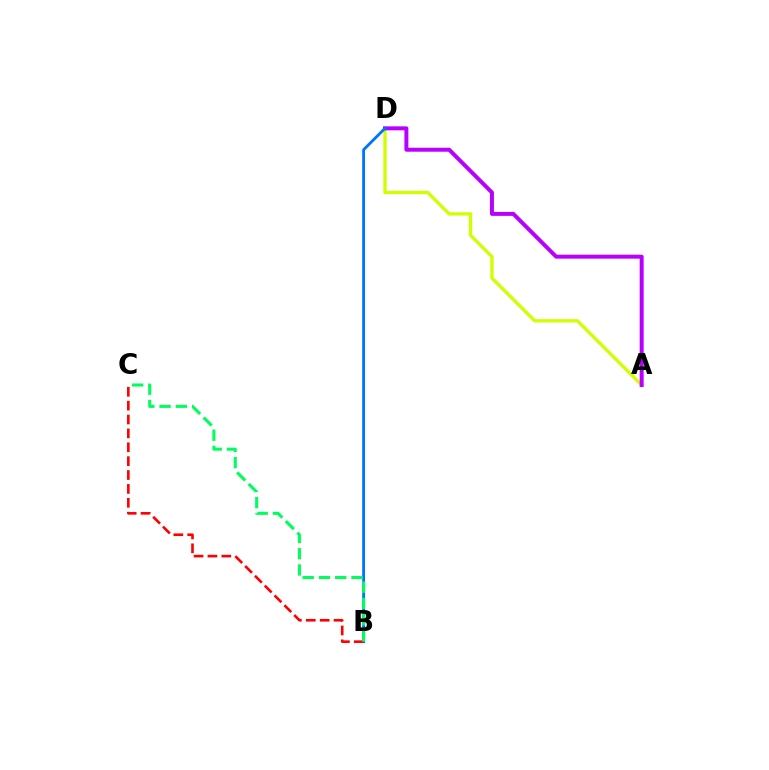{('A', 'D'): [{'color': '#d1ff00', 'line_style': 'solid', 'thickness': 2.39}, {'color': '#b900ff', 'line_style': 'solid', 'thickness': 2.86}], ('B', 'D'): [{'color': '#0074ff', 'line_style': 'solid', 'thickness': 2.04}], ('B', 'C'): [{'color': '#ff0000', 'line_style': 'dashed', 'thickness': 1.89}, {'color': '#00ff5c', 'line_style': 'dashed', 'thickness': 2.21}]}